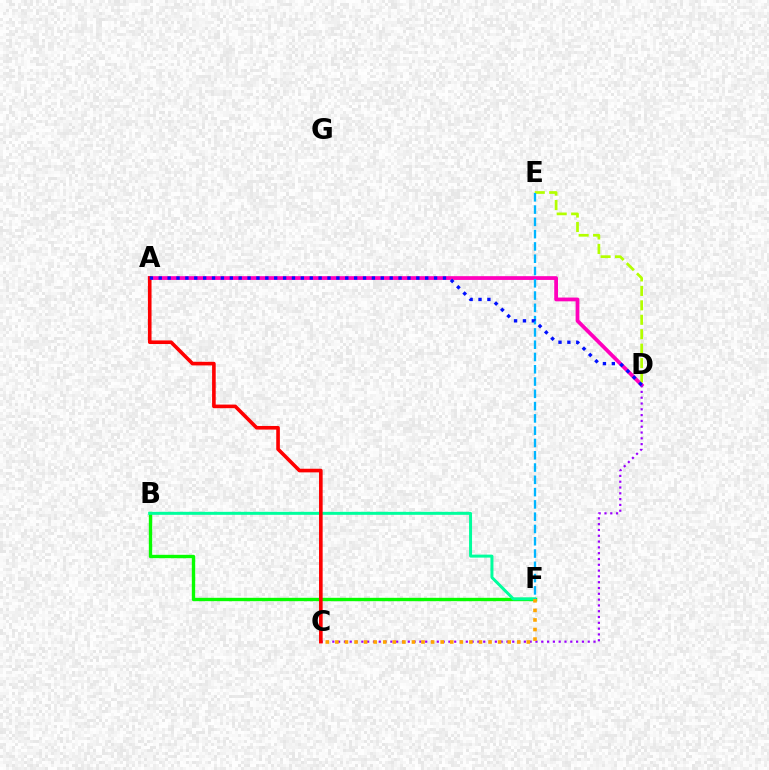{('A', 'D'): [{'color': '#ff00bd', 'line_style': 'solid', 'thickness': 2.71}, {'color': '#0010ff', 'line_style': 'dotted', 'thickness': 2.41}], ('B', 'F'): [{'color': '#08ff00', 'line_style': 'solid', 'thickness': 2.43}, {'color': '#00ff9d', 'line_style': 'solid', 'thickness': 2.15}], ('C', 'D'): [{'color': '#9b00ff', 'line_style': 'dotted', 'thickness': 1.58}], ('D', 'E'): [{'color': '#b3ff00', 'line_style': 'dashed', 'thickness': 1.96}], ('C', 'F'): [{'color': '#ffa500', 'line_style': 'dotted', 'thickness': 2.6}], ('A', 'C'): [{'color': '#ff0000', 'line_style': 'solid', 'thickness': 2.61}], ('E', 'F'): [{'color': '#00b5ff', 'line_style': 'dashed', 'thickness': 1.67}]}